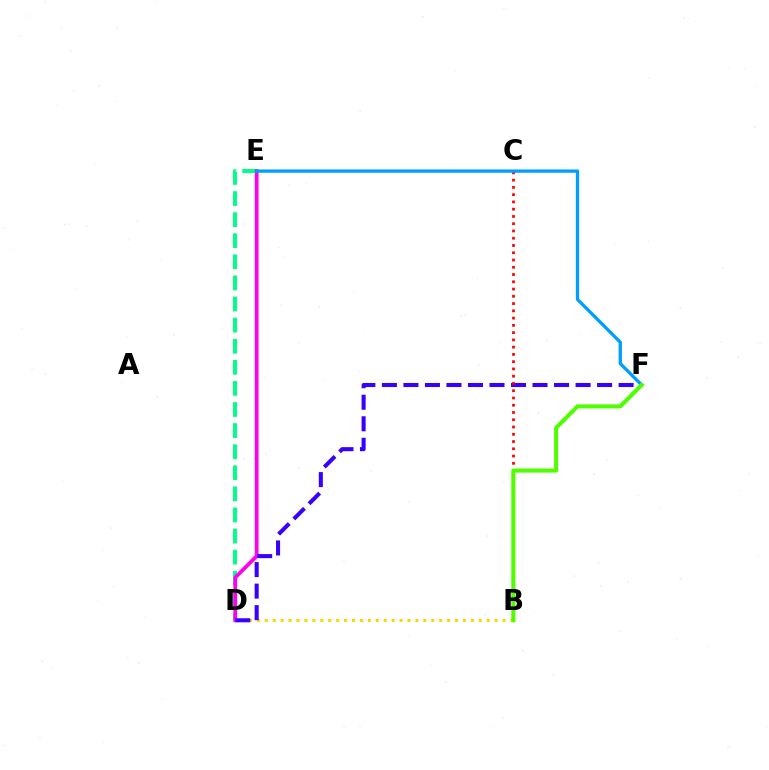{('D', 'E'): [{'color': '#00ff86', 'line_style': 'dashed', 'thickness': 2.87}, {'color': '#ff00ed', 'line_style': 'solid', 'thickness': 2.7}], ('B', 'D'): [{'color': '#ffd500', 'line_style': 'dotted', 'thickness': 2.15}], ('D', 'F'): [{'color': '#3700ff', 'line_style': 'dashed', 'thickness': 2.92}], ('B', 'C'): [{'color': '#ff0000', 'line_style': 'dotted', 'thickness': 1.97}], ('E', 'F'): [{'color': '#009eff', 'line_style': 'solid', 'thickness': 2.37}], ('B', 'F'): [{'color': '#4fff00', 'line_style': 'solid', 'thickness': 2.93}]}